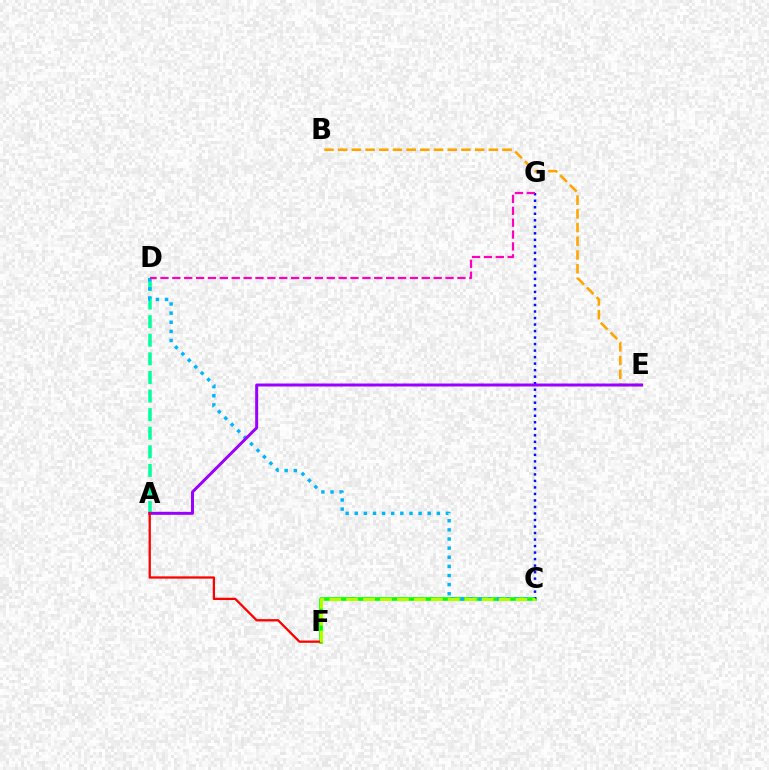{('A', 'D'): [{'color': '#00ff9d', 'line_style': 'dashed', 'thickness': 2.53}], ('C', 'F'): [{'color': '#08ff00', 'line_style': 'solid', 'thickness': 2.62}, {'color': '#b3ff00', 'line_style': 'dashed', 'thickness': 2.3}], ('C', 'G'): [{'color': '#0010ff', 'line_style': 'dotted', 'thickness': 1.77}], ('C', 'D'): [{'color': '#00b5ff', 'line_style': 'dotted', 'thickness': 2.48}], ('B', 'E'): [{'color': '#ffa500', 'line_style': 'dashed', 'thickness': 1.86}], ('A', 'E'): [{'color': '#9b00ff', 'line_style': 'solid', 'thickness': 2.14}], ('A', 'F'): [{'color': '#ff0000', 'line_style': 'solid', 'thickness': 1.63}], ('D', 'G'): [{'color': '#ff00bd', 'line_style': 'dashed', 'thickness': 1.61}]}